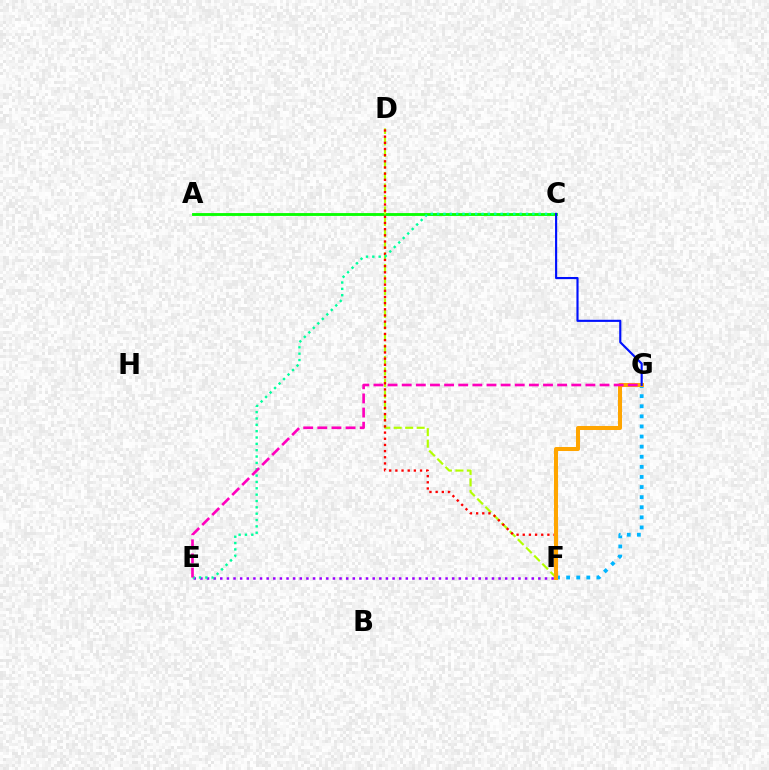{('F', 'G'): [{'color': '#00b5ff', 'line_style': 'dotted', 'thickness': 2.74}, {'color': '#ffa500', 'line_style': 'solid', 'thickness': 2.89}], ('A', 'C'): [{'color': '#08ff00', 'line_style': 'solid', 'thickness': 2.05}], ('D', 'F'): [{'color': '#b3ff00', 'line_style': 'dashed', 'thickness': 1.56}, {'color': '#ff0000', 'line_style': 'dotted', 'thickness': 1.68}], ('E', 'F'): [{'color': '#9b00ff', 'line_style': 'dotted', 'thickness': 1.8}], ('C', 'E'): [{'color': '#00ff9d', 'line_style': 'dotted', 'thickness': 1.72}], ('C', 'G'): [{'color': '#0010ff', 'line_style': 'solid', 'thickness': 1.54}], ('E', 'G'): [{'color': '#ff00bd', 'line_style': 'dashed', 'thickness': 1.92}]}